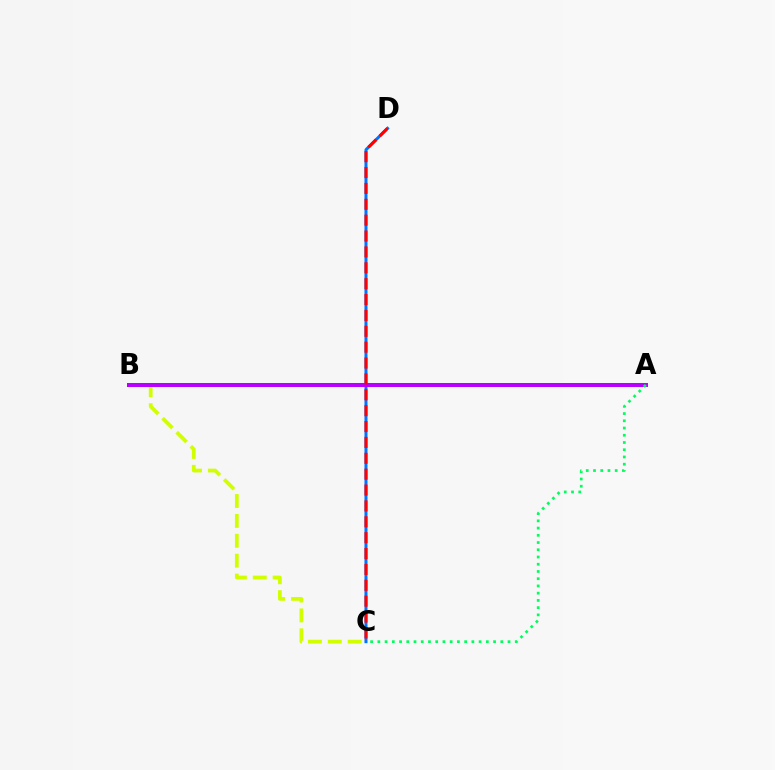{('B', 'C'): [{'color': '#d1ff00', 'line_style': 'dashed', 'thickness': 2.7}], ('C', 'D'): [{'color': '#0074ff', 'line_style': 'solid', 'thickness': 2.16}, {'color': '#ff0000', 'line_style': 'dashed', 'thickness': 2.16}], ('A', 'B'): [{'color': '#b900ff', 'line_style': 'solid', 'thickness': 2.89}], ('A', 'C'): [{'color': '#00ff5c', 'line_style': 'dotted', 'thickness': 1.97}]}